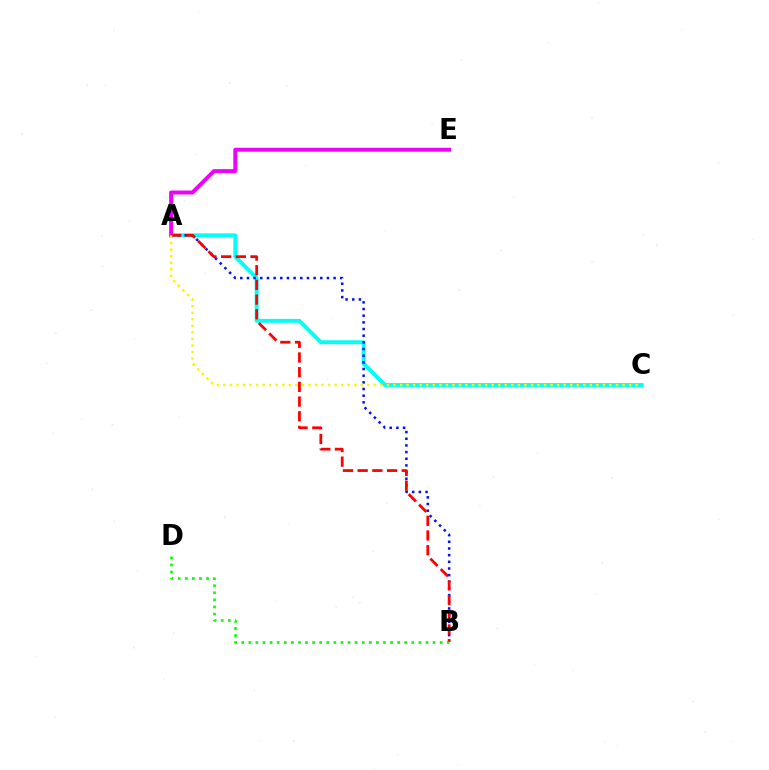{('A', 'C'): [{'color': '#00fff6', 'line_style': 'solid', 'thickness': 2.79}, {'color': '#fcf500', 'line_style': 'dotted', 'thickness': 1.78}], ('A', 'E'): [{'color': '#ee00ff', 'line_style': 'solid', 'thickness': 2.84}], ('A', 'B'): [{'color': '#0010ff', 'line_style': 'dotted', 'thickness': 1.81}, {'color': '#ff0000', 'line_style': 'dashed', 'thickness': 2.0}], ('B', 'D'): [{'color': '#08ff00', 'line_style': 'dotted', 'thickness': 1.93}]}